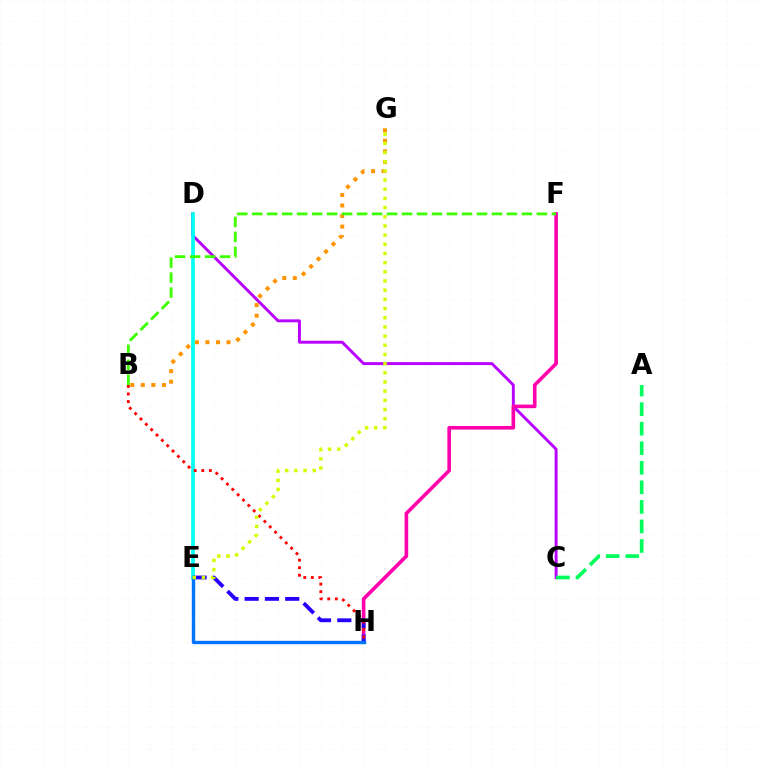{('C', 'D'): [{'color': '#b900ff', 'line_style': 'solid', 'thickness': 2.11}], ('D', 'E'): [{'color': '#00fff6', 'line_style': 'solid', 'thickness': 2.66}], ('F', 'H'): [{'color': '#ff00ac', 'line_style': 'solid', 'thickness': 2.6}], ('E', 'H'): [{'color': '#2500ff', 'line_style': 'dashed', 'thickness': 2.76}, {'color': '#0074ff', 'line_style': 'solid', 'thickness': 2.43}], ('B', 'H'): [{'color': '#ff0000', 'line_style': 'dotted', 'thickness': 2.05}], ('A', 'C'): [{'color': '#00ff5c', 'line_style': 'dashed', 'thickness': 2.66}], ('B', 'G'): [{'color': '#ff9400', 'line_style': 'dotted', 'thickness': 2.86}], ('B', 'F'): [{'color': '#3dff00', 'line_style': 'dashed', 'thickness': 2.04}], ('E', 'G'): [{'color': '#d1ff00', 'line_style': 'dotted', 'thickness': 2.49}]}